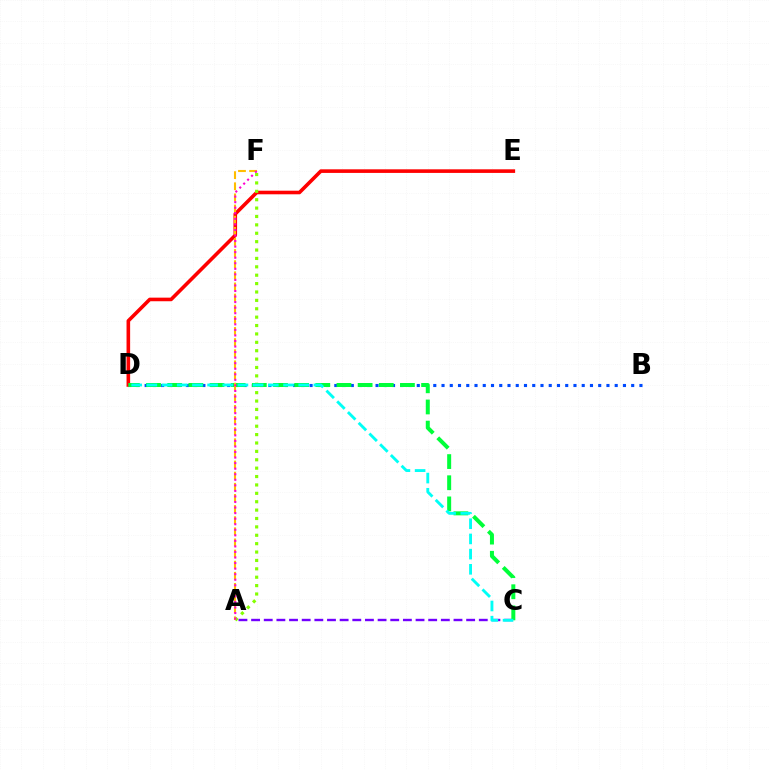{('A', 'C'): [{'color': '#7200ff', 'line_style': 'dashed', 'thickness': 1.72}], ('B', 'D'): [{'color': '#004bff', 'line_style': 'dotted', 'thickness': 2.24}], ('D', 'E'): [{'color': '#ff0000', 'line_style': 'solid', 'thickness': 2.59}], ('A', 'F'): [{'color': '#84ff00', 'line_style': 'dotted', 'thickness': 2.28}, {'color': '#ffbd00', 'line_style': 'dashed', 'thickness': 1.51}, {'color': '#ff00cf', 'line_style': 'dotted', 'thickness': 1.51}], ('C', 'D'): [{'color': '#00ff39', 'line_style': 'dashed', 'thickness': 2.87}, {'color': '#00fff6', 'line_style': 'dashed', 'thickness': 2.06}]}